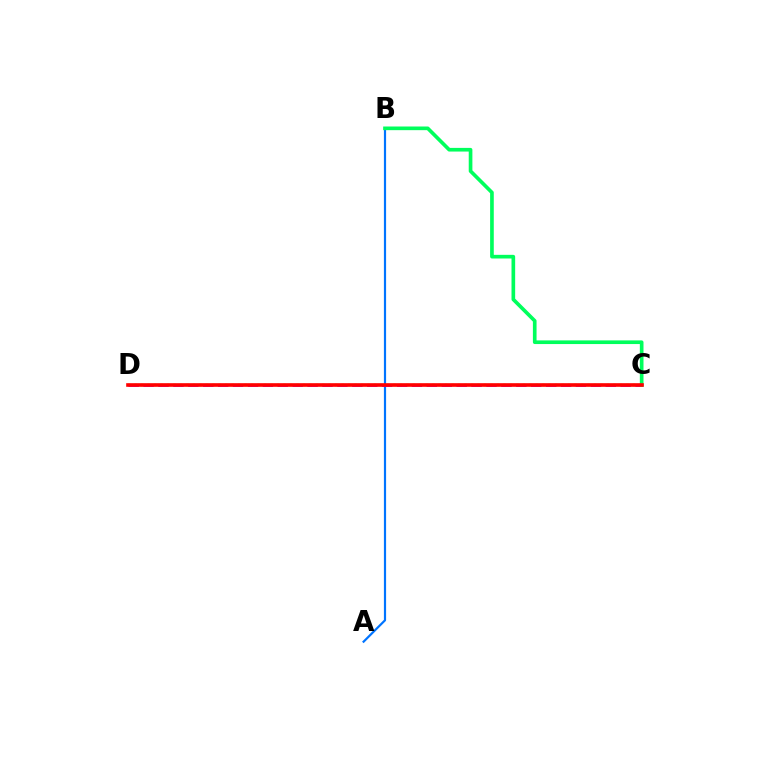{('C', 'D'): [{'color': '#d1ff00', 'line_style': 'dotted', 'thickness': 1.76}, {'color': '#b900ff', 'line_style': 'dashed', 'thickness': 2.03}, {'color': '#ff0000', 'line_style': 'solid', 'thickness': 2.61}], ('A', 'B'): [{'color': '#0074ff', 'line_style': 'solid', 'thickness': 1.57}], ('B', 'C'): [{'color': '#00ff5c', 'line_style': 'solid', 'thickness': 2.64}]}